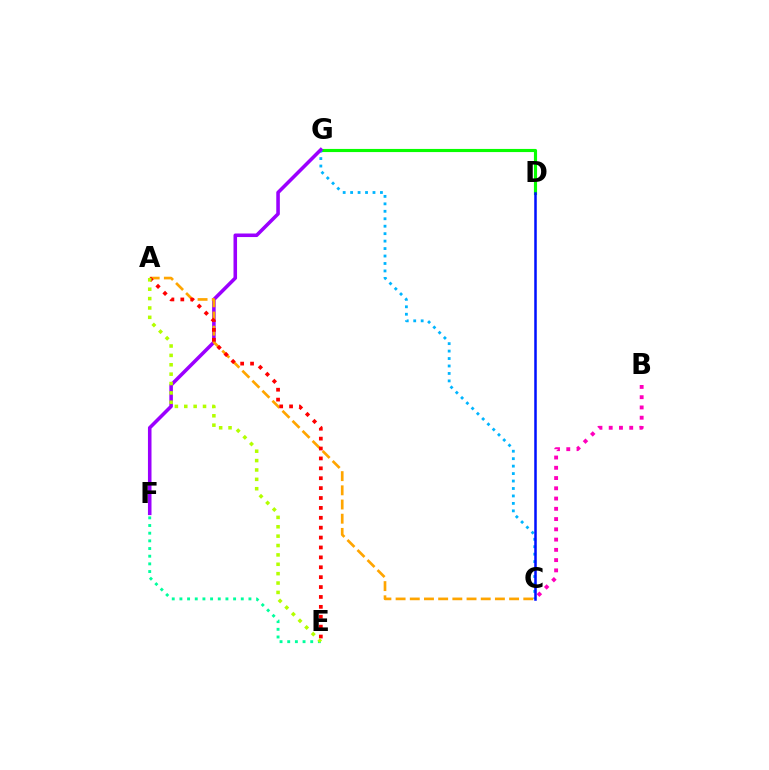{('B', 'C'): [{'color': '#ff00bd', 'line_style': 'dotted', 'thickness': 2.79}], ('D', 'G'): [{'color': '#08ff00', 'line_style': 'solid', 'thickness': 2.25}], ('C', 'G'): [{'color': '#00b5ff', 'line_style': 'dotted', 'thickness': 2.03}], ('F', 'G'): [{'color': '#9b00ff', 'line_style': 'solid', 'thickness': 2.56}], ('A', 'C'): [{'color': '#ffa500', 'line_style': 'dashed', 'thickness': 1.93}], ('C', 'D'): [{'color': '#0010ff', 'line_style': 'solid', 'thickness': 1.82}], ('A', 'E'): [{'color': '#ff0000', 'line_style': 'dotted', 'thickness': 2.69}, {'color': '#b3ff00', 'line_style': 'dotted', 'thickness': 2.55}], ('E', 'F'): [{'color': '#00ff9d', 'line_style': 'dotted', 'thickness': 2.08}]}